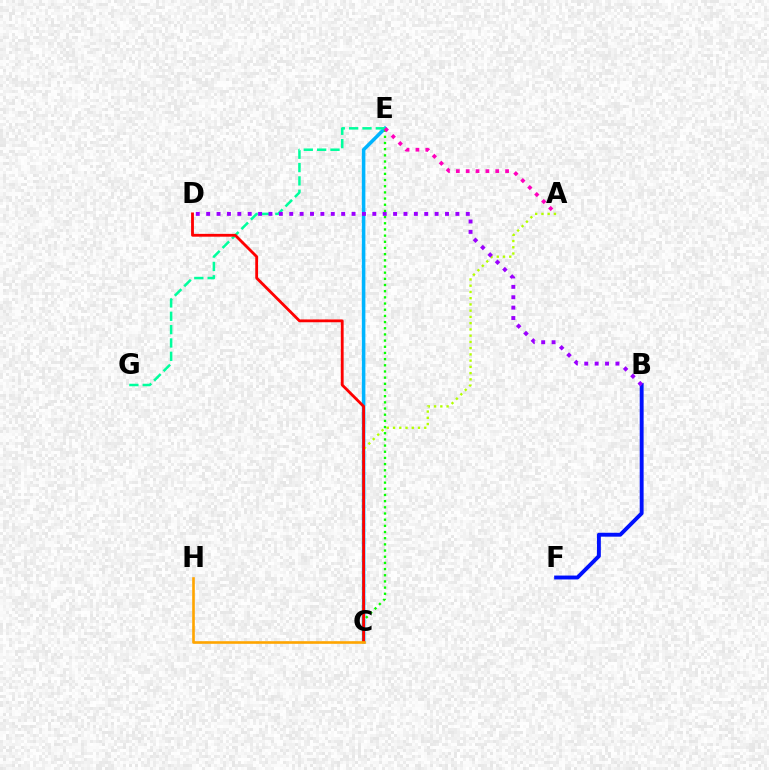{('C', 'E'): [{'color': '#00b5ff', 'line_style': 'solid', 'thickness': 2.55}, {'color': '#08ff00', 'line_style': 'dotted', 'thickness': 1.68}], ('B', 'F'): [{'color': '#0010ff', 'line_style': 'solid', 'thickness': 2.81}], ('E', 'G'): [{'color': '#00ff9d', 'line_style': 'dashed', 'thickness': 1.81}], ('A', 'C'): [{'color': '#b3ff00', 'line_style': 'dotted', 'thickness': 1.7}], ('B', 'D'): [{'color': '#9b00ff', 'line_style': 'dotted', 'thickness': 2.82}], ('C', 'D'): [{'color': '#ff0000', 'line_style': 'solid', 'thickness': 2.03}], ('A', 'E'): [{'color': '#ff00bd', 'line_style': 'dotted', 'thickness': 2.68}], ('C', 'H'): [{'color': '#ffa500', 'line_style': 'solid', 'thickness': 1.89}]}